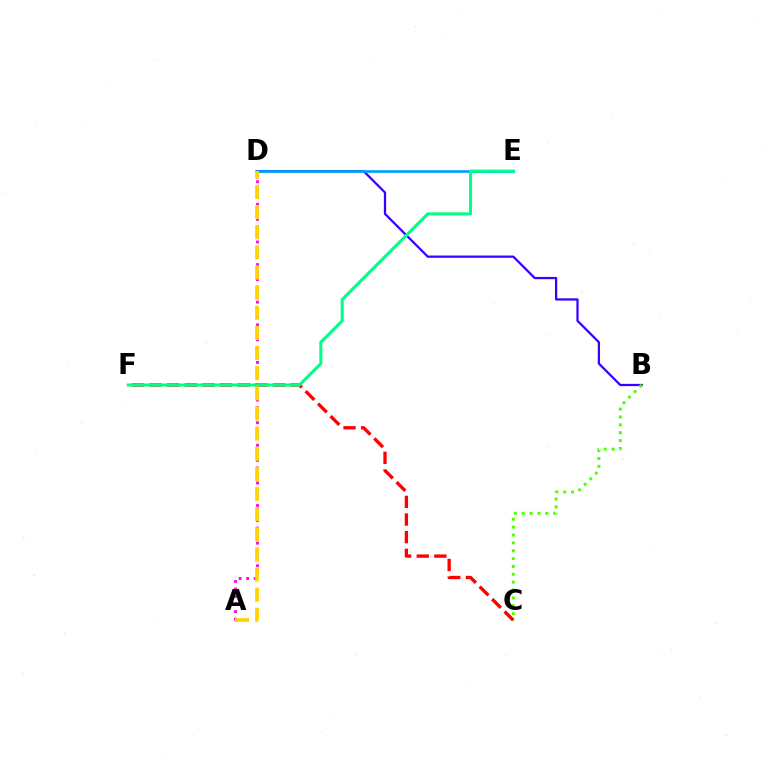{('C', 'F'): [{'color': '#ff0000', 'line_style': 'dashed', 'thickness': 2.4}], ('B', 'D'): [{'color': '#3700ff', 'line_style': 'solid', 'thickness': 1.62}], ('D', 'E'): [{'color': '#009eff', 'line_style': 'solid', 'thickness': 1.93}], ('B', 'C'): [{'color': '#4fff00', 'line_style': 'dotted', 'thickness': 2.14}], ('A', 'D'): [{'color': '#ff00ed', 'line_style': 'dotted', 'thickness': 2.05}, {'color': '#ffd500', 'line_style': 'dashed', 'thickness': 2.74}], ('E', 'F'): [{'color': '#00ff86', 'line_style': 'solid', 'thickness': 2.21}]}